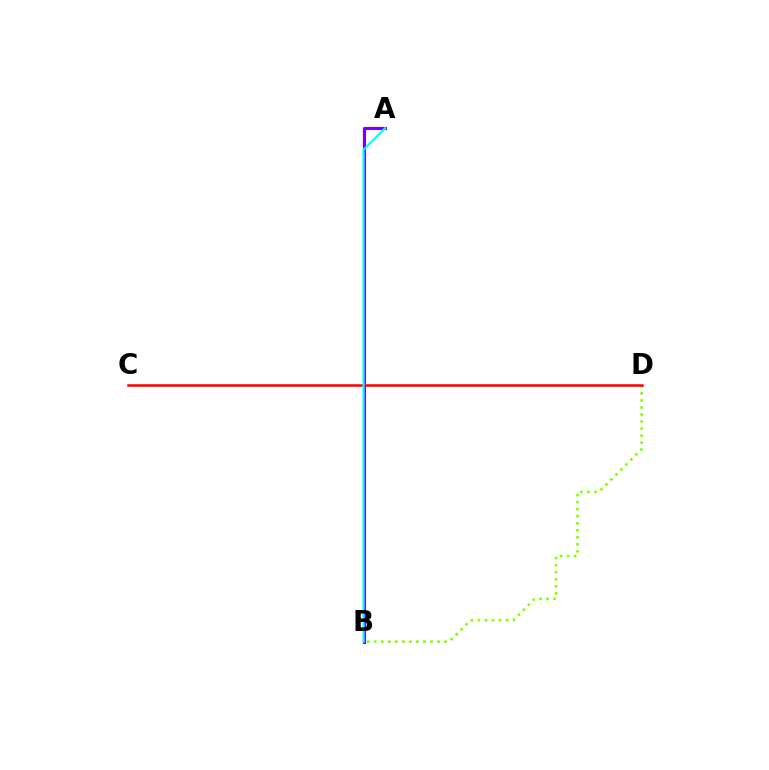{('B', 'D'): [{'color': '#84ff00', 'line_style': 'dotted', 'thickness': 1.91}], ('A', 'B'): [{'color': '#7200ff', 'line_style': 'solid', 'thickness': 2.22}, {'color': '#00fff6', 'line_style': 'solid', 'thickness': 1.54}], ('C', 'D'): [{'color': '#ff0000', 'line_style': 'solid', 'thickness': 1.82}]}